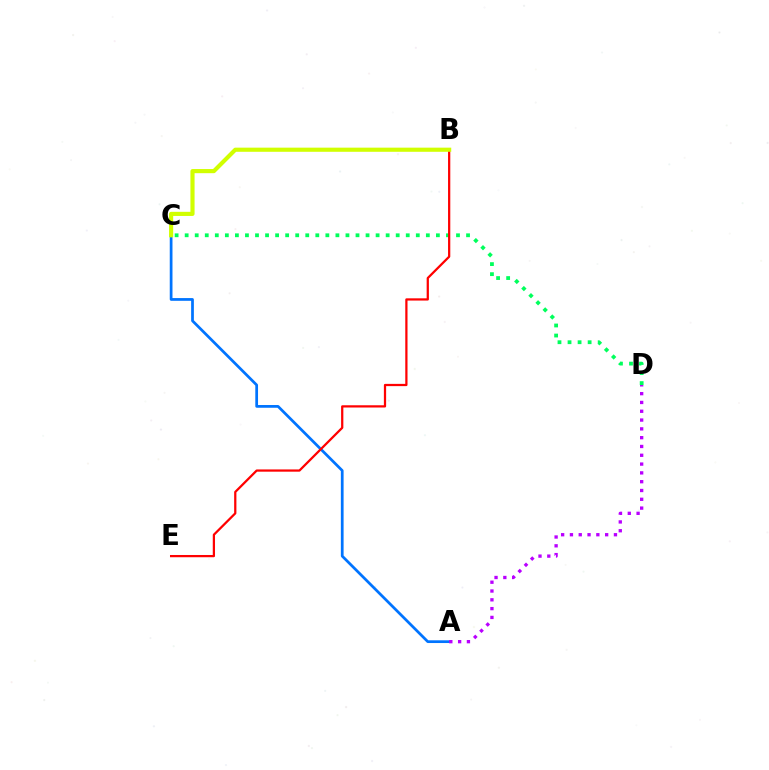{('C', 'D'): [{'color': '#00ff5c', 'line_style': 'dotted', 'thickness': 2.73}], ('A', 'C'): [{'color': '#0074ff', 'line_style': 'solid', 'thickness': 1.97}], ('B', 'E'): [{'color': '#ff0000', 'line_style': 'solid', 'thickness': 1.62}], ('B', 'C'): [{'color': '#d1ff00', 'line_style': 'solid', 'thickness': 2.98}], ('A', 'D'): [{'color': '#b900ff', 'line_style': 'dotted', 'thickness': 2.39}]}